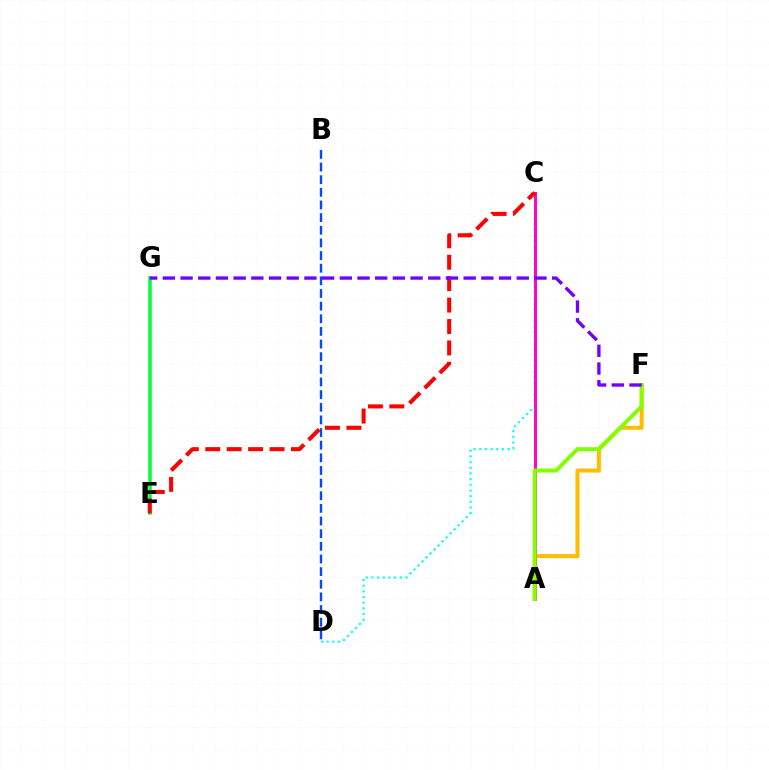{('A', 'F'): [{'color': '#ffbd00', 'line_style': 'solid', 'thickness': 2.91}, {'color': '#84ff00', 'line_style': 'solid', 'thickness': 2.86}], ('E', 'G'): [{'color': '#00ff39', 'line_style': 'solid', 'thickness': 2.52}], ('C', 'D'): [{'color': '#00fff6', 'line_style': 'dotted', 'thickness': 1.54}], ('A', 'C'): [{'color': '#ff00cf', 'line_style': 'solid', 'thickness': 2.1}], ('B', 'D'): [{'color': '#004bff', 'line_style': 'dashed', 'thickness': 1.72}], ('C', 'E'): [{'color': '#ff0000', 'line_style': 'dashed', 'thickness': 2.91}], ('F', 'G'): [{'color': '#7200ff', 'line_style': 'dashed', 'thickness': 2.4}]}